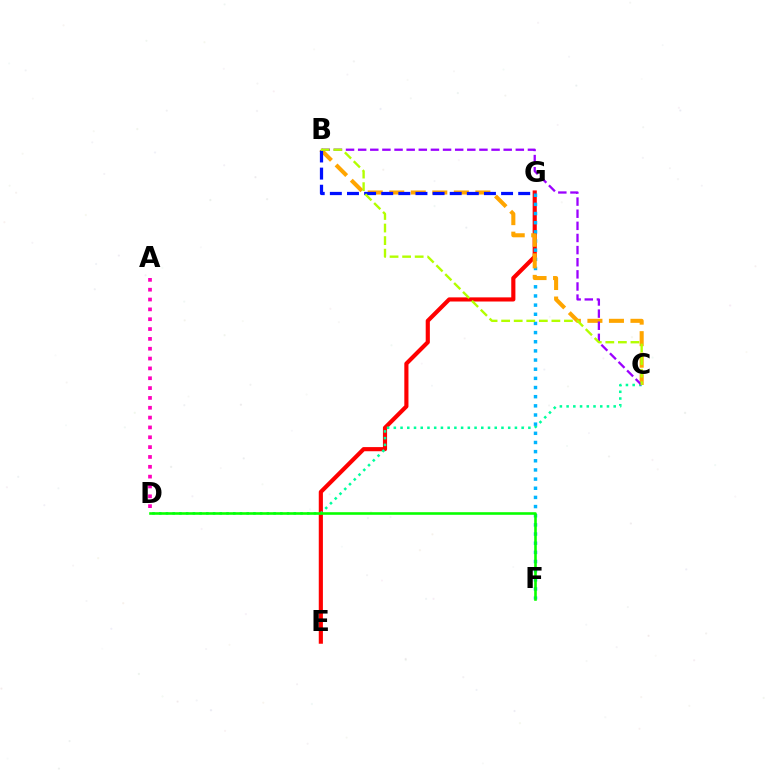{('E', 'G'): [{'color': '#ff0000', 'line_style': 'solid', 'thickness': 2.98}], ('C', 'D'): [{'color': '#00ff9d', 'line_style': 'dotted', 'thickness': 1.83}], ('F', 'G'): [{'color': '#00b5ff', 'line_style': 'dotted', 'thickness': 2.49}], ('B', 'C'): [{'color': '#ffa500', 'line_style': 'dashed', 'thickness': 2.92}, {'color': '#9b00ff', 'line_style': 'dashed', 'thickness': 1.65}, {'color': '#b3ff00', 'line_style': 'dashed', 'thickness': 1.71}], ('D', 'F'): [{'color': '#08ff00', 'line_style': 'solid', 'thickness': 1.87}], ('B', 'G'): [{'color': '#0010ff', 'line_style': 'dashed', 'thickness': 2.33}], ('A', 'D'): [{'color': '#ff00bd', 'line_style': 'dotted', 'thickness': 2.67}]}